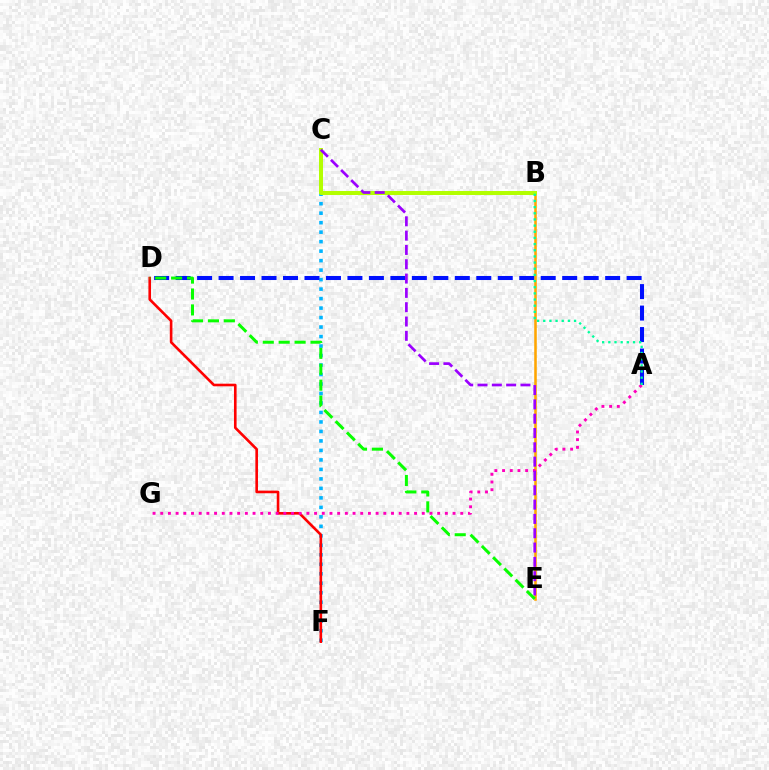{('C', 'F'): [{'color': '#00b5ff', 'line_style': 'dotted', 'thickness': 2.58}], ('B', 'E'): [{'color': '#ffa500', 'line_style': 'solid', 'thickness': 1.84}], ('B', 'C'): [{'color': '#b3ff00', 'line_style': 'solid', 'thickness': 2.86}], ('A', 'D'): [{'color': '#0010ff', 'line_style': 'dashed', 'thickness': 2.92}], ('D', 'F'): [{'color': '#ff0000', 'line_style': 'solid', 'thickness': 1.88}], ('A', 'G'): [{'color': '#ff00bd', 'line_style': 'dotted', 'thickness': 2.09}], ('C', 'E'): [{'color': '#9b00ff', 'line_style': 'dashed', 'thickness': 1.95}], ('A', 'B'): [{'color': '#00ff9d', 'line_style': 'dotted', 'thickness': 1.67}], ('D', 'E'): [{'color': '#08ff00', 'line_style': 'dashed', 'thickness': 2.16}]}